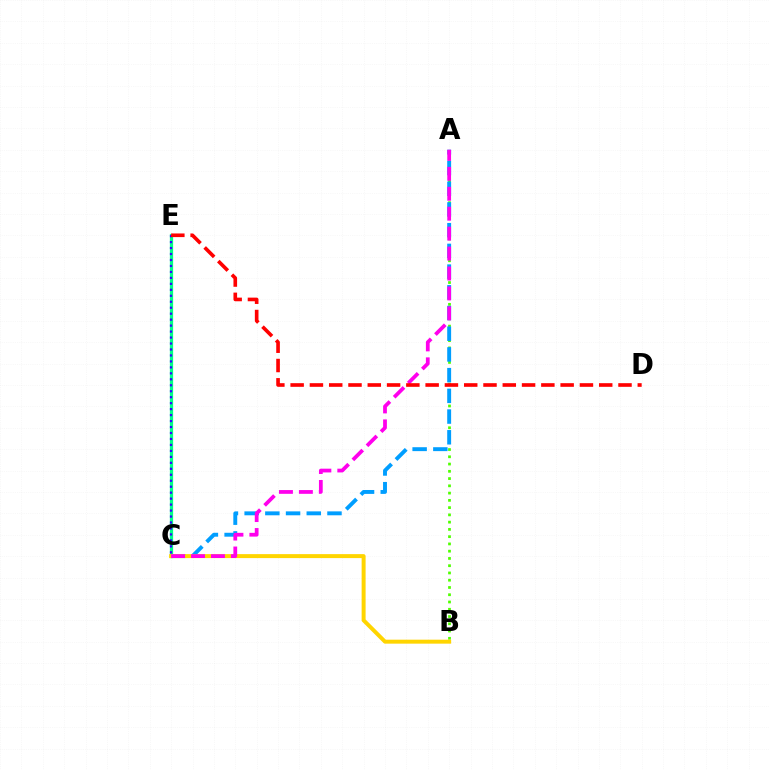{('A', 'B'): [{'color': '#4fff00', 'line_style': 'dotted', 'thickness': 1.97}], ('C', 'E'): [{'color': '#00ff86', 'line_style': 'solid', 'thickness': 2.35}, {'color': '#3700ff', 'line_style': 'dotted', 'thickness': 1.62}], ('A', 'C'): [{'color': '#009eff', 'line_style': 'dashed', 'thickness': 2.81}, {'color': '#ff00ed', 'line_style': 'dashed', 'thickness': 2.71}], ('B', 'C'): [{'color': '#ffd500', 'line_style': 'solid', 'thickness': 2.86}], ('D', 'E'): [{'color': '#ff0000', 'line_style': 'dashed', 'thickness': 2.62}]}